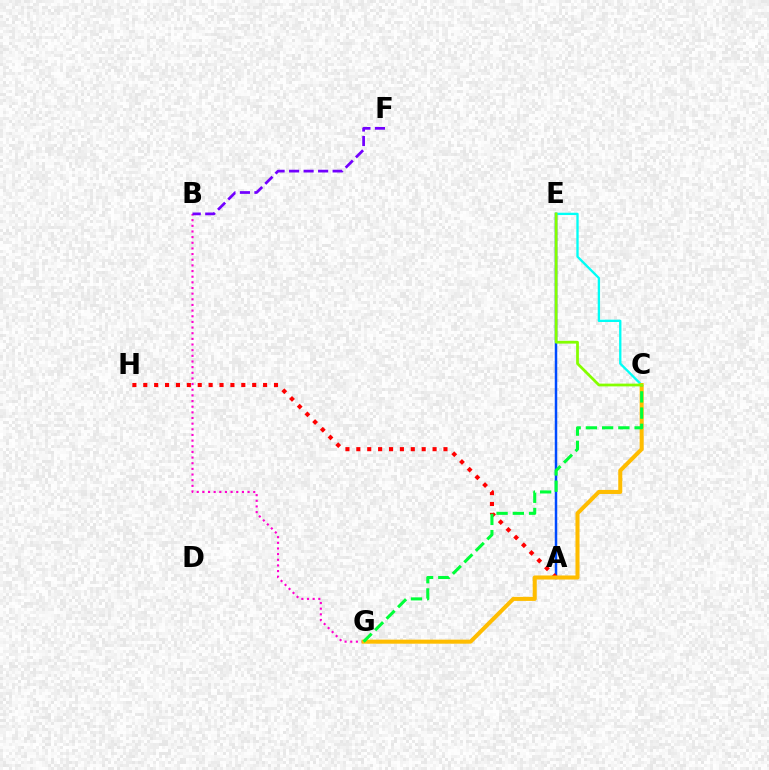{('A', 'E'): [{'color': '#004bff', 'line_style': 'solid', 'thickness': 1.79}], ('C', 'E'): [{'color': '#00fff6', 'line_style': 'solid', 'thickness': 1.67}, {'color': '#84ff00', 'line_style': 'solid', 'thickness': 1.98}], ('B', 'G'): [{'color': '#ff00cf', 'line_style': 'dotted', 'thickness': 1.54}], ('A', 'H'): [{'color': '#ff0000', 'line_style': 'dotted', 'thickness': 2.96}], ('C', 'G'): [{'color': '#ffbd00', 'line_style': 'solid', 'thickness': 2.91}, {'color': '#00ff39', 'line_style': 'dashed', 'thickness': 2.21}], ('B', 'F'): [{'color': '#7200ff', 'line_style': 'dashed', 'thickness': 1.97}]}